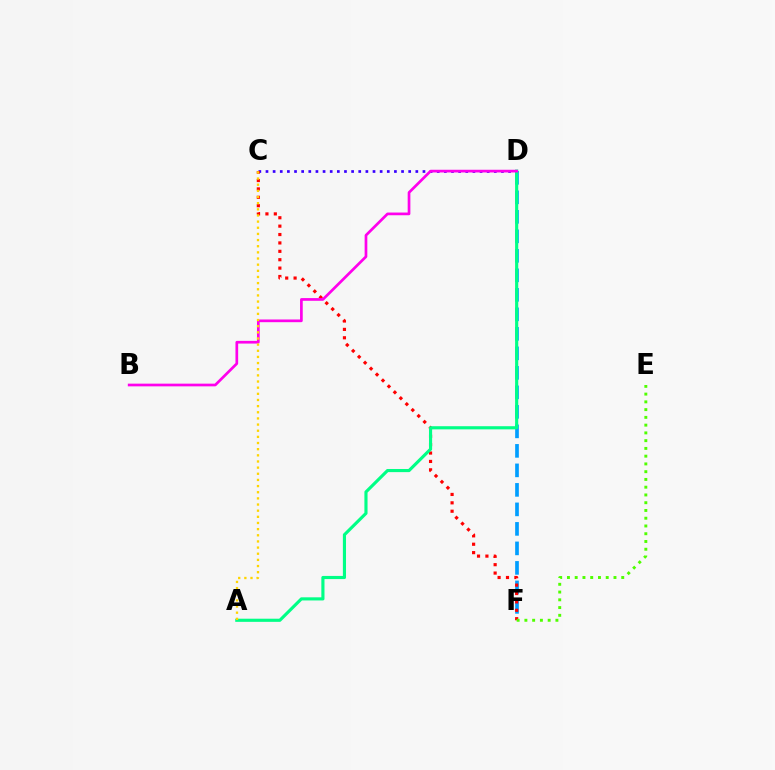{('D', 'F'): [{'color': '#009eff', 'line_style': 'dashed', 'thickness': 2.65}], ('C', 'D'): [{'color': '#3700ff', 'line_style': 'dotted', 'thickness': 1.94}], ('C', 'F'): [{'color': '#ff0000', 'line_style': 'dotted', 'thickness': 2.28}], ('A', 'D'): [{'color': '#00ff86', 'line_style': 'solid', 'thickness': 2.26}], ('E', 'F'): [{'color': '#4fff00', 'line_style': 'dotted', 'thickness': 2.11}], ('B', 'D'): [{'color': '#ff00ed', 'line_style': 'solid', 'thickness': 1.94}], ('A', 'C'): [{'color': '#ffd500', 'line_style': 'dotted', 'thickness': 1.67}]}